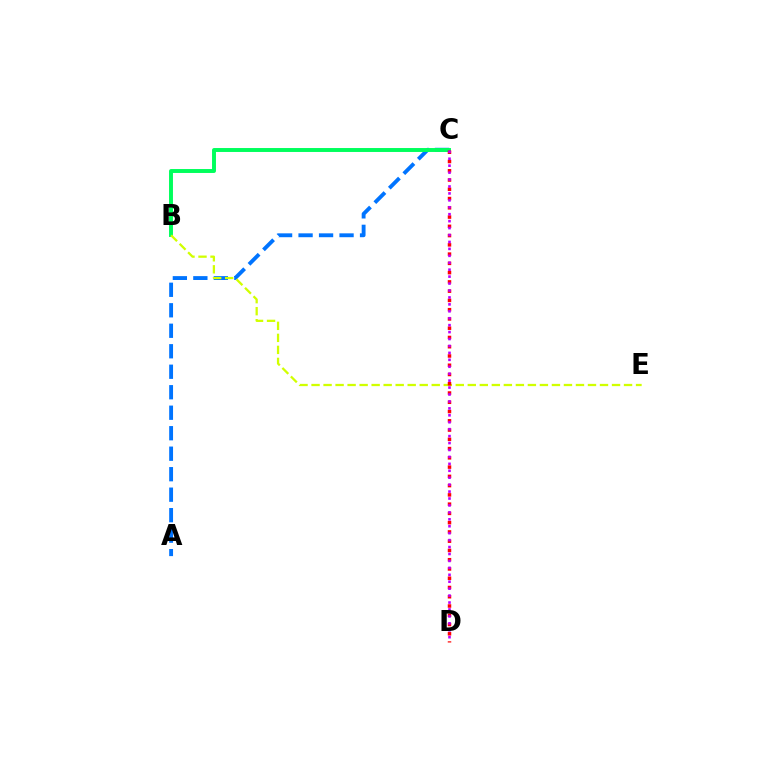{('A', 'C'): [{'color': '#0074ff', 'line_style': 'dashed', 'thickness': 2.78}], ('B', 'C'): [{'color': '#00ff5c', 'line_style': 'solid', 'thickness': 2.83}], ('B', 'E'): [{'color': '#d1ff00', 'line_style': 'dashed', 'thickness': 1.63}], ('C', 'D'): [{'color': '#ff0000', 'line_style': 'dotted', 'thickness': 2.52}, {'color': '#b900ff', 'line_style': 'dotted', 'thickness': 1.88}]}